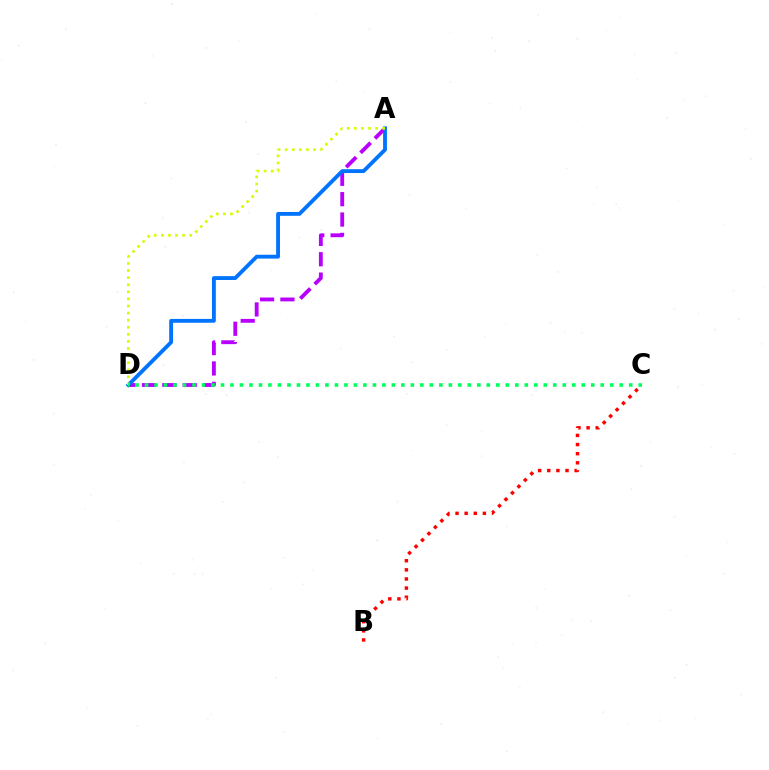{('A', 'D'): [{'color': '#b900ff', 'line_style': 'dashed', 'thickness': 2.77}, {'color': '#0074ff', 'line_style': 'solid', 'thickness': 2.76}, {'color': '#d1ff00', 'line_style': 'dotted', 'thickness': 1.93}], ('B', 'C'): [{'color': '#ff0000', 'line_style': 'dotted', 'thickness': 2.48}], ('C', 'D'): [{'color': '#00ff5c', 'line_style': 'dotted', 'thickness': 2.58}]}